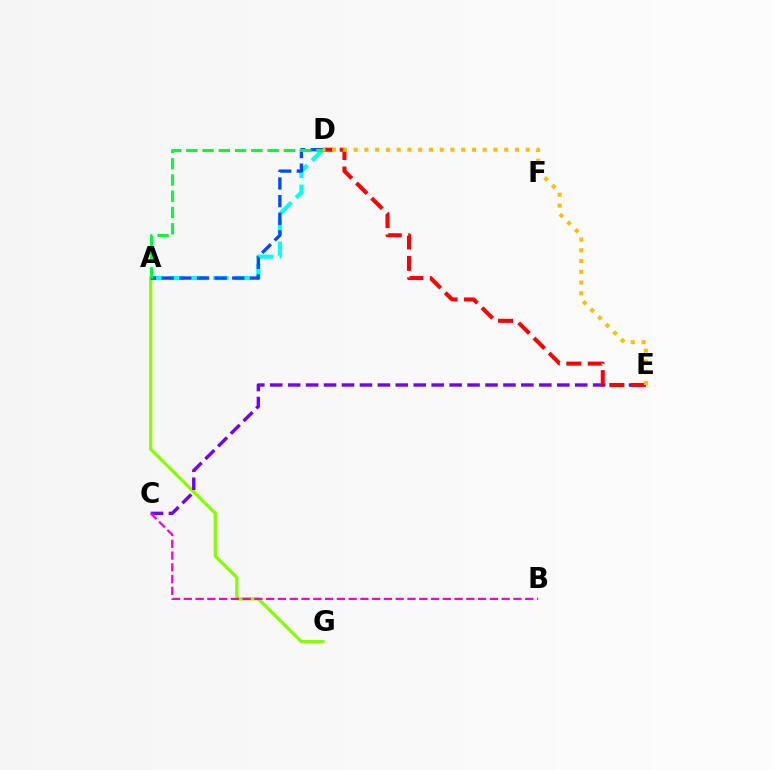{('A', 'G'): [{'color': '#84ff00', 'line_style': 'solid', 'thickness': 2.32}], ('C', 'E'): [{'color': '#7200ff', 'line_style': 'dashed', 'thickness': 2.44}], ('A', 'D'): [{'color': '#00fff6', 'line_style': 'dashed', 'thickness': 2.98}, {'color': '#004bff', 'line_style': 'dashed', 'thickness': 2.4}, {'color': '#00ff39', 'line_style': 'dashed', 'thickness': 2.21}], ('B', 'C'): [{'color': '#ff00cf', 'line_style': 'dashed', 'thickness': 1.6}], ('D', 'E'): [{'color': '#ff0000', 'line_style': 'dashed', 'thickness': 2.92}, {'color': '#ffbd00', 'line_style': 'dotted', 'thickness': 2.92}]}